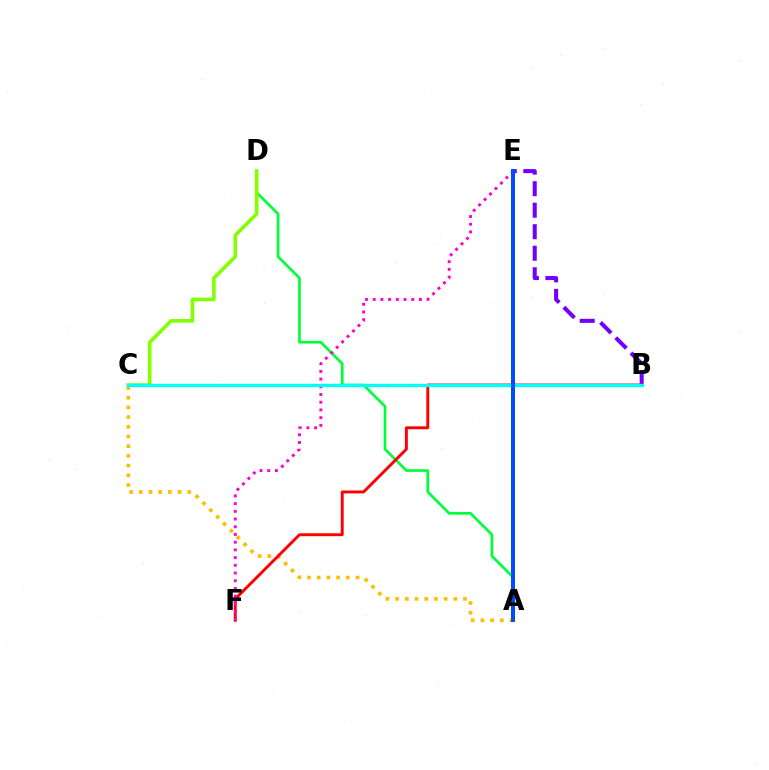{('A', 'D'): [{'color': '#00ff39', 'line_style': 'solid', 'thickness': 1.93}], ('C', 'D'): [{'color': '#84ff00', 'line_style': 'solid', 'thickness': 2.61}], ('B', 'E'): [{'color': '#7200ff', 'line_style': 'dashed', 'thickness': 2.92}], ('A', 'C'): [{'color': '#ffbd00', 'line_style': 'dotted', 'thickness': 2.63}], ('B', 'F'): [{'color': '#ff0000', 'line_style': 'solid', 'thickness': 2.1}], ('E', 'F'): [{'color': '#ff00cf', 'line_style': 'dotted', 'thickness': 2.09}], ('B', 'C'): [{'color': '#00fff6', 'line_style': 'solid', 'thickness': 2.41}], ('A', 'E'): [{'color': '#004bff', 'line_style': 'solid', 'thickness': 2.87}]}